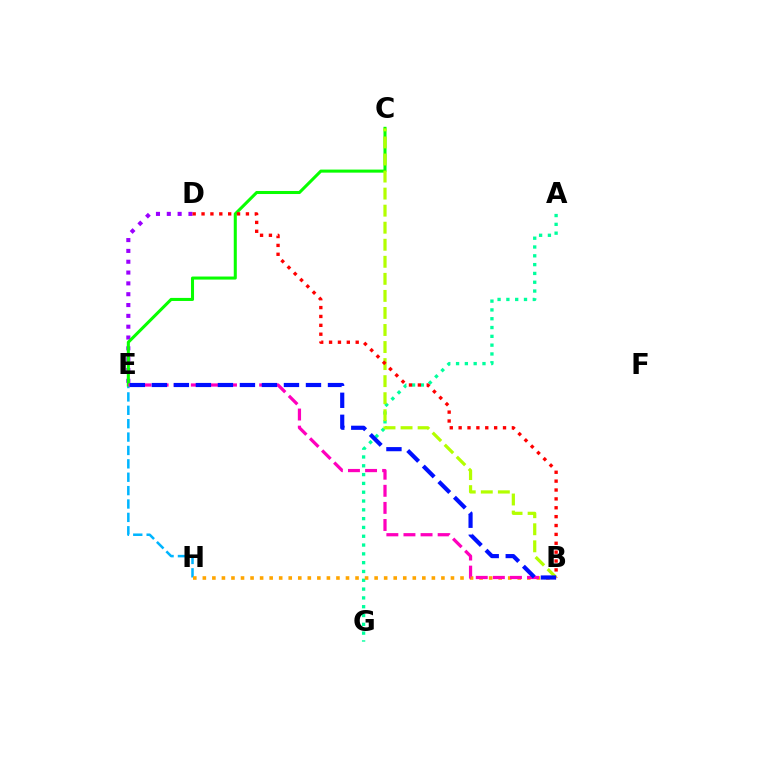{('A', 'G'): [{'color': '#00ff9d', 'line_style': 'dotted', 'thickness': 2.39}], ('E', 'H'): [{'color': '#00b5ff', 'line_style': 'dashed', 'thickness': 1.82}], ('D', 'E'): [{'color': '#9b00ff', 'line_style': 'dotted', 'thickness': 2.94}], ('C', 'E'): [{'color': '#08ff00', 'line_style': 'solid', 'thickness': 2.2}], ('B', 'C'): [{'color': '#b3ff00', 'line_style': 'dashed', 'thickness': 2.32}], ('B', 'H'): [{'color': '#ffa500', 'line_style': 'dotted', 'thickness': 2.59}], ('B', 'E'): [{'color': '#ff00bd', 'line_style': 'dashed', 'thickness': 2.32}, {'color': '#0010ff', 'line_style': 'dashed', 'thickness': 2.99}], ('B', 'D'): [{'color': '#ff0000', 'line_style': 'dotted', 'thickness': 2.41}]}